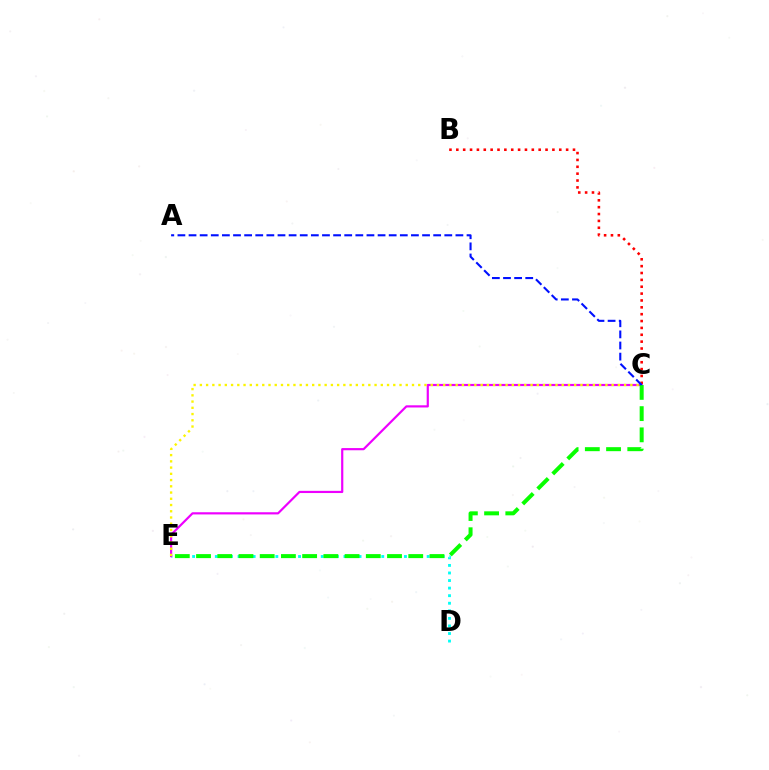{('D', 'E'): [{'color': '#00fff6', 'line_style': 'dotted', 'thickness': 2.06}], ('B', 'C'): [{'color': '#ff0000', 'line_style': 'dotted', 'thickness': 1.86}], ('C', 'E'): [{'color': '#ee00ff', 'line_style': 'solid', 'thickness': 1.57}, {'color': '#fcf500', 'line_style': 'dotted', 'thickness': 1.7}, {'color': '#08ff00', 'line_style': 'dashed', 'thickness': 2.88}], ('A', 'C'): [{'color': '#0010ff', 'line_style': 'dashed', 'thickness': 1.51}]}